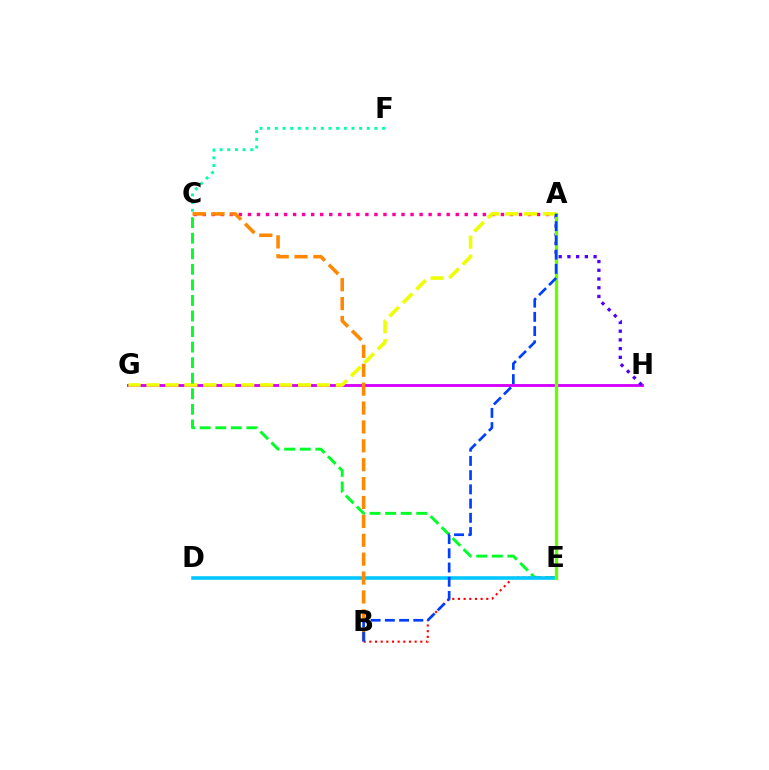{('A', 'C'): [{'color': '#ff00a0', 'line_style': 'dotted', 'thickness': 2.46}], ('G', 'H'): [{'color': '#d600ff', 'line_style': 'solid', 'thickness': 2.06}], ('C', 'F'): [{'color': '#00ffaf', 'line_style': 'dotted', 'thickness': 2.08}], ('A', 'G'): [{'color': '#eeff00', 'line_style': 'dashed', 'thickness': 2.57}], ('C', 'E'): [{'color': '#00ff27', 'line_style': 'dashed', 'thickness': 2.11}], ('B', 'E'): [{'color': '#ff0000', 'line_style': 'dotted', 'thickness': 1.54}], ('D', 'E'): [{'color': '#00c7ff', 'line_style': 'solid', 'thickness': 2.57}], ('A', 'H'): [{'color': '#4f00ff', 'line_style': 'dotted', 'thickness': 2.37}], ('B', 'C'): [{'color': '#ff8800', 'line_style': 'dashed', 'thickness': 2.57}], ('A', 'E'): [{'color': '#66ff00', 'line_style': 'solid', 'thickness': 2.36}], ('A', 'B'): [{'color': '#003fff', 'line_style': 'dashed', 'thickness': 1.93}]}